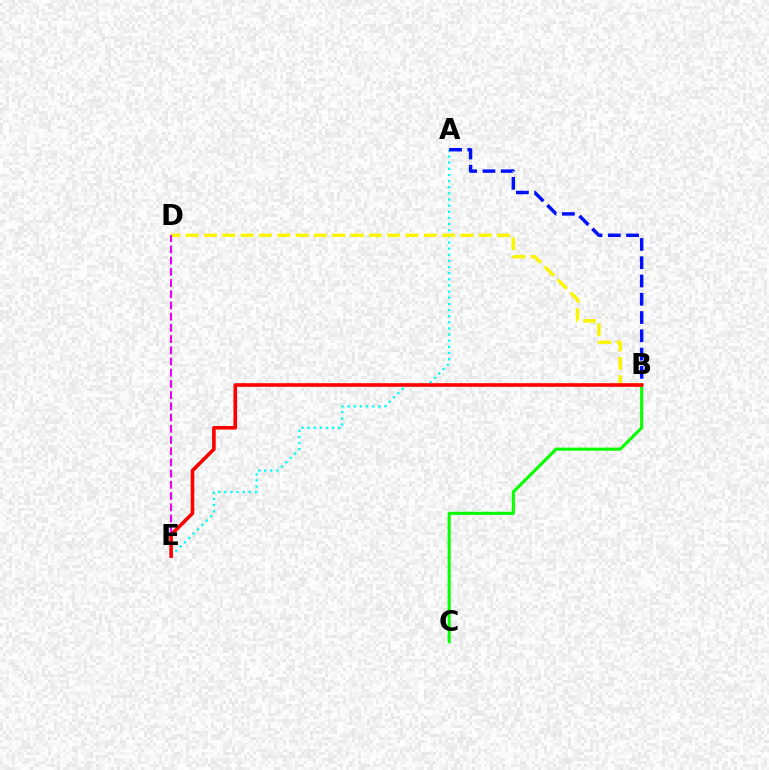{('A', 'E'): [{'color': '#00fff6', 'line_style': 'dotted', 'thickness': 1.67}], ('A', 'B'): [{'color': '#0010ff', 'line_style': 'dashed', 'thickness': 2.48}], ('B', 'D'): [{'color': '#fcf500', 'line_style': 'dashed', 'thickness': 2.49}], ('D', 'E'): [{'color': '#ee00ff', 'line_style': 'dashed', 'thickness': 1.52}], ('B', 'C'): [{'color': '#08ff00', 'line_style': 'solid', 'thickness': 2.23}], ('B', 'E'): [{'color': '#ff0000', 'line_style': 'solid', 'thickness': 2.59}]}